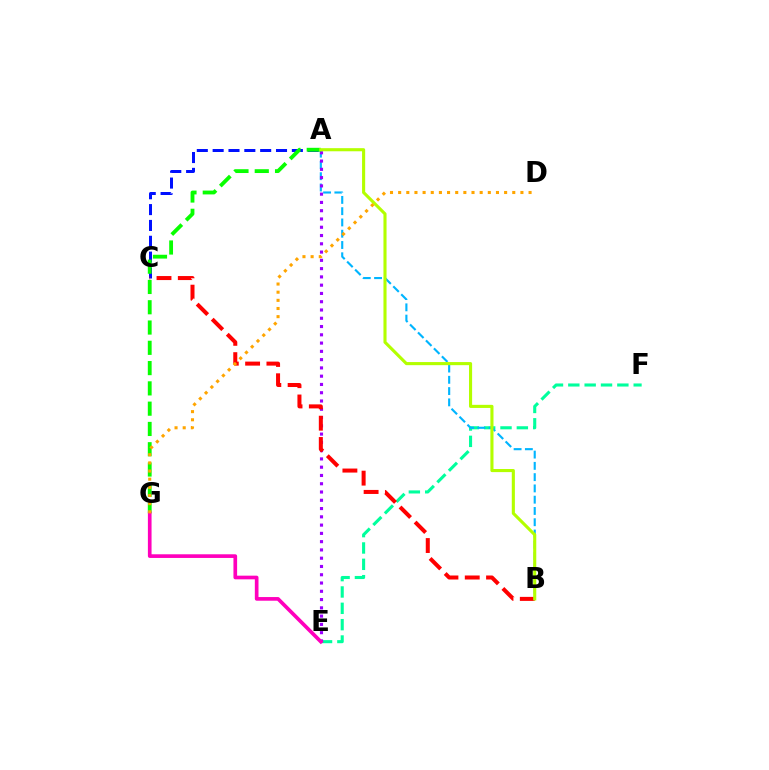{('E', 'F'): [{'color': '#00ff9d', 'line_style': 'dashed', 'thickness': 2.22}], ('A', 'C'): [{'color': '#0010ff', 'line_style': 'dashed', 'thickness': 2.15}], ('A', 'B'): [{'color': '#00b5ff', 'line_style': 'dashed', 'thickness': 1.53}, {'color': '#b3ff00', 'line_style': 'solid', 'thickness': 2.24}], ('A', 'E'): [{'color': '#9b00ff', 'line_style': 'dotted', 'thickness': 2.25}], ('B', 'C'): [{'color': '#ff0000', 'line_style': 'dashed', 'thickness': 2.89}], ('A', 'G'): [{'color': '#08ff00', 'line_style': 'dashed', 'thickness': 2.76}], ('E', 'G'): [{'color': '#ff00bd', 'line_style': 'solid', 'thickness': 2.64}], ('D', 'G'): [{'color': '#ffa500', 'line_style': 'dotted', 'thickness': 2.21}]}